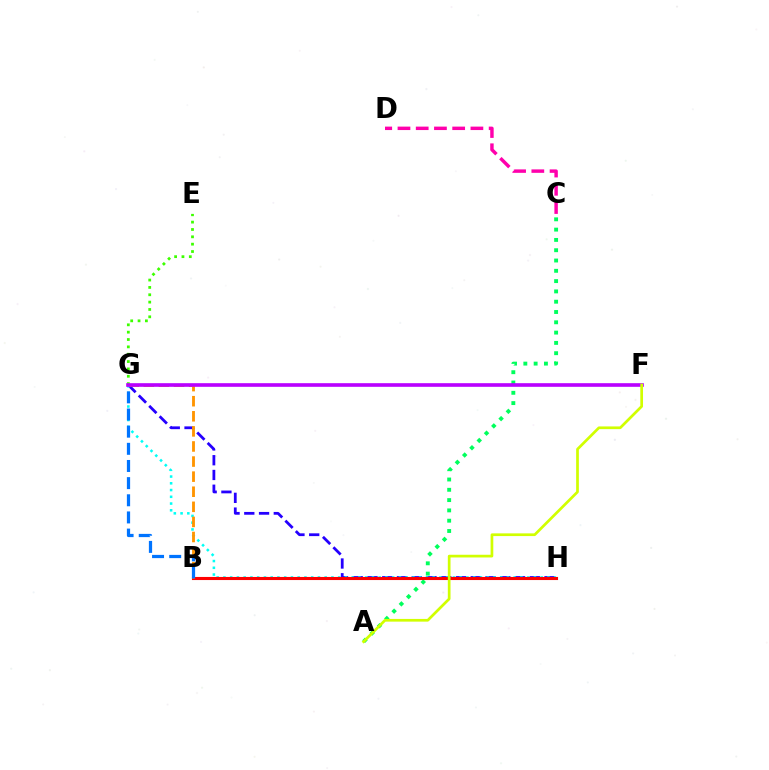{('G', 'H'): [{'color': '#2500ff', 'line_style': 'dashed', 'thickness': 2.0}, {'color': '#00fff6', 'line_style': 'dotted', 'thickness': 1.83}], ('A', 'C'): [{'color': '#00ff5c', 'line_style': 'dotted', 'thickness': 2.8}], ('B', 'H'): [{'color': '#ff0000', 'line_style': 'solid', 'thickness': 2.23}], ('E', 'G'): [{'color': '#3dff00', 'line_style': 'dotted', 'thickness': 2.0}], ('B', 'G'): [{'color': '#ff9400', 'line_style': 'dashed', 'thickness': 2.05}, {'color': '#0074ff', 'line_style': 'dashed', 'thickness': 2.33}], ('F', 'G'): [{'color': '#b900ff', 'line_style': 'solid', 'thickness': 2.62}], ('A', 'F'): [{'color': '#d1ff00', 'line_style': 'solid', 'thickness': 1.95}], ('C', 'D'): [{'color': '#ff00ac', 'line_style': 'dashed', 'thickness': 2.48}]}